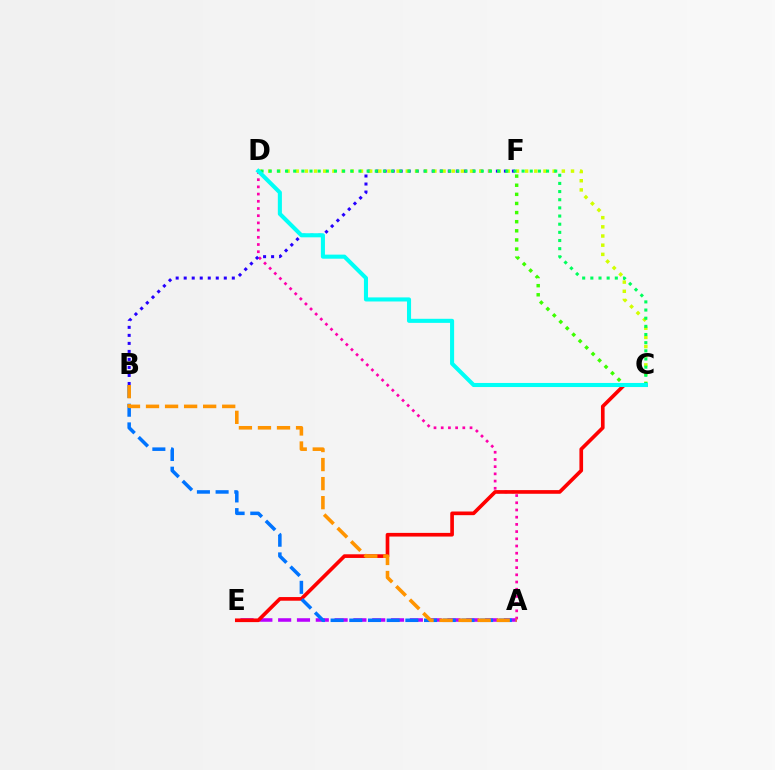{('A', 'E'): [{'color': '#b900ff', 'line_style': 'dashed', 'thickness': 2.56}], ('A', 'D'): [{'color': '#ff00ac', 'line_style': 'dotted', 'thickness': 1.96}], ('C', 'E'): [{'color': '#ff0000', 'line_style': 'solid', 'thickness': 2.64}], ('A', 'B'): [{'color': '#0074ff', 'line_style': 'dashed', 'thickness': 2.54}, {'color': '#ff9400', 'line_style': 'dashed', 'thickness': 2.59}], ('B', 'F'): [{'color': '#2500ff', 'line_style': 'dotted', 'thickness': 2.18}], ('C', 'D'): [{'color': '#d1ff00', 'line_style': 'dotted', 'thickness': 2.49}, {'color': '#00ff5c', 'line_style': 'dotted', 'thickness': 2.22}, {'color': '#00fff6', 'line_style': 'solid', 'thickness': 2.93}], ('C', 'F'): [{'color': '#3dff00', 'line_style': 'dotted', 'thickness': 2.48}]}